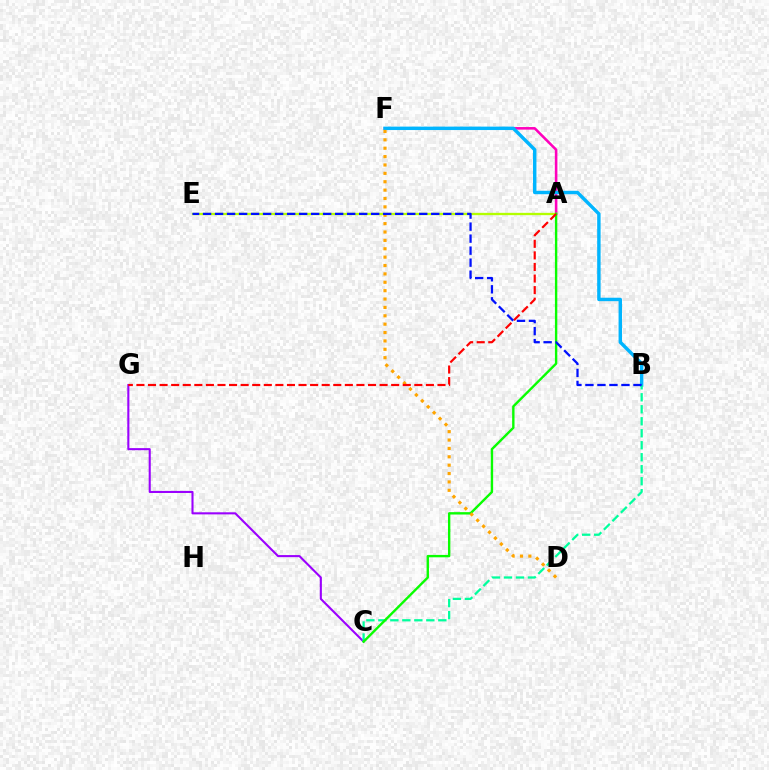{('C', 'G'): [{'color': '#9b00ff', 'line_style': 'solid', 'thickness': 1.5}], ('A', 'F'): [{'color': '#ff00bd', 'line_style': 'solid', 'thickness': 1.85}], ('A', 'E'): [{'color': '#b3ff00', 'line_style': 'solid', 'thickness': 1.67}], ('B', 'F'): [{'color': '#00b5ff', 'line_style': 'solid', 'thickness': 2.47}], ('B', 'C'): [{'color': '#00ff9d', 'line_style': 'dashed', 'thickness': 1.63}], ('A', 'C'): [{'color': '#08ff00', 'line_style': 'solid', 'thickness': 1.72}], ('D', 'F'): [{'color': '#ffa500', 'line_style': 'dotted', 'thickness': 2.28}], ('A', 'G'): [{'color': '#ff0000', 'line_style': 'dashed', 'thickness': 1.57}], ('B', 'E'): [{'color': '#0010ff', 'line_style': 'dashed', 'thickness': 1.63}]}